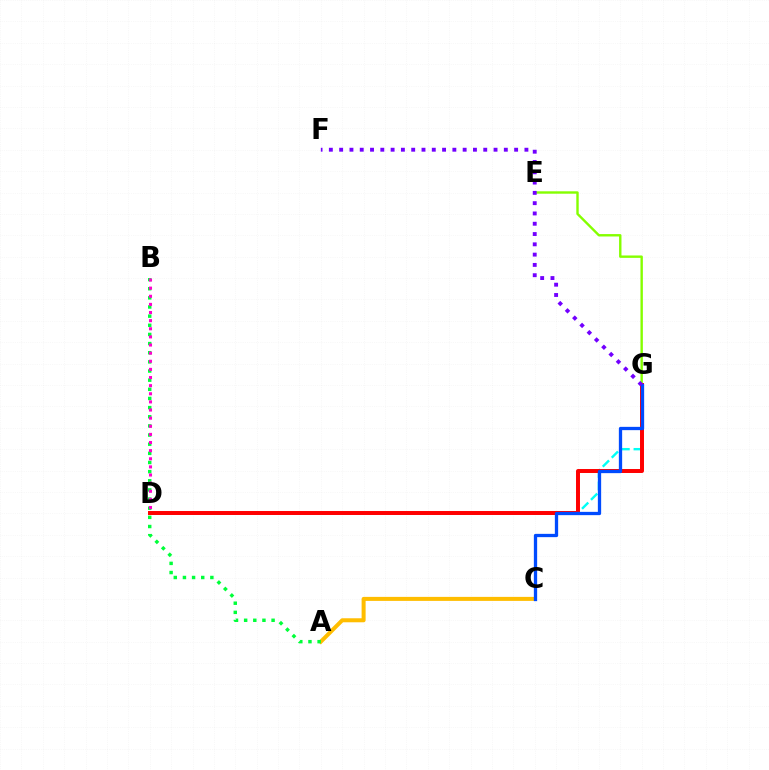{('A', 'C'): [{'color': '#ffbd00', 'line_style': 'solid', 'thickness': 2.89}], ('A', 'B'): [{'color': '#00ff39', 'line_style': 'dotted', 'thickness': 2.49}], ('E', 'G'): [{'color': '#84ff00', 'line_style': 'solid', 'thickness': 1.72}], ('D', 'G'): [{'color': '#00fff6', 'line_style': 'dashed', 'thickness': 1.72}, {'color': '#ff0000', 'line_style': 'solid', 'thickness': 2.86}], ('B', 'D'): [{'color': '#ff00cf', 'line_style': 'dotted', 'thickness': 2.21}], ('C', 'G'): [{'color': '#004bff', 'line_style': 'solid', 'thickness': 2.37}], ('F', 'G'): [{'color': '#7200ff', 'line_style': 'dotted', 'thickness': 2.8}]}